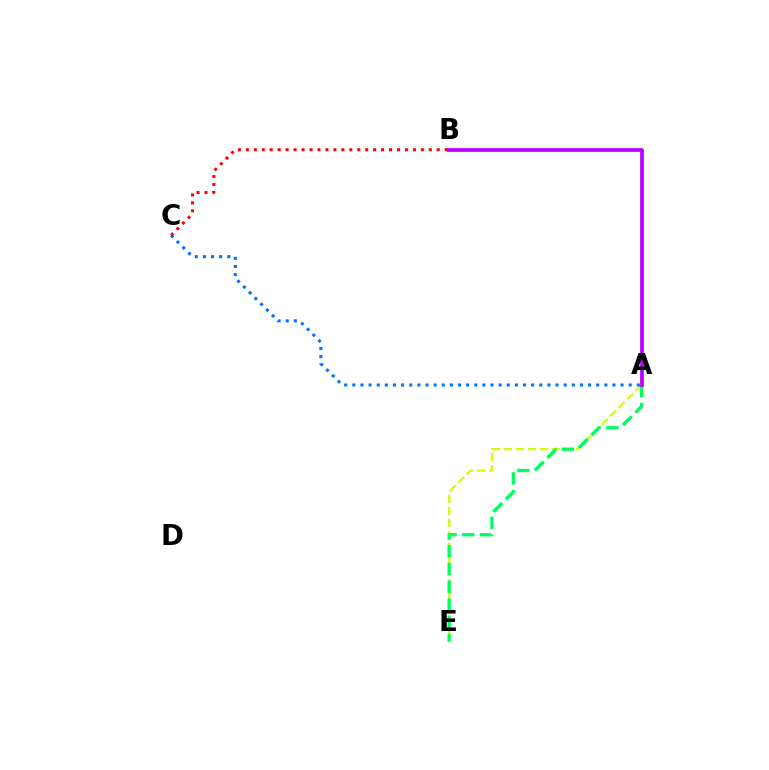{('A', 'E'): [{'color': '#d1ff00', 'line_style': 'dashed', 'thickness': 1.63}, {'color': '#00ff5c', 'line_style': 'dashed', 'thickness': 2.42}], ('A', 'C'): [{'color': '#0074ff', 'line_style': 'dotted', 'thickness': 2.21}], ('A', 'B'): [{'color': '#b900ff', 'line_style': 'solid', 'thickness': 2.67}], ('B', 'C'): [{'color': '#ff0000', 'line_style': 'dotted', 'thickness': 2.16}]}